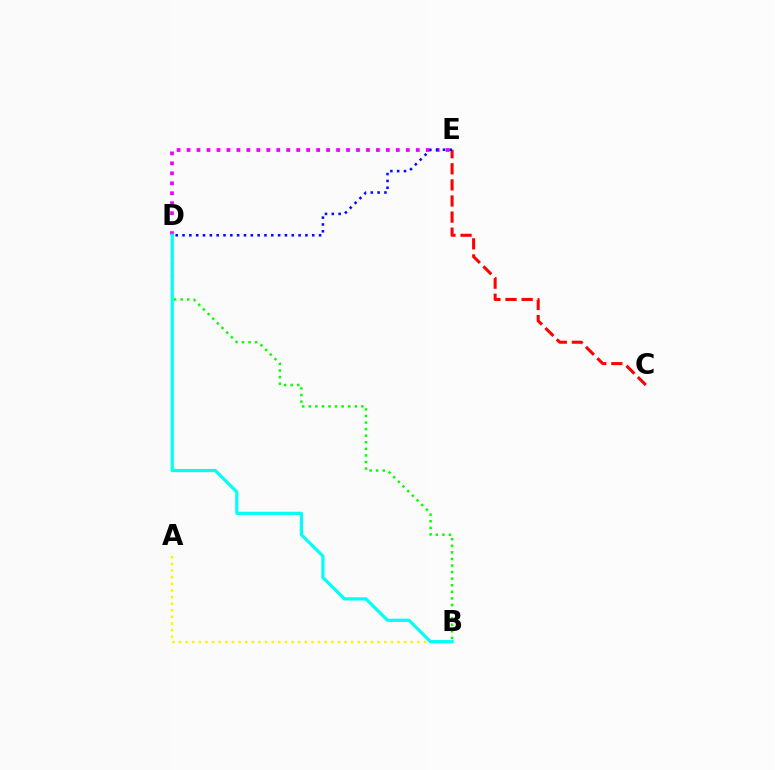{('C', 'E'): [{'color': '#ff0000', 'line_style': 'dashed', 'thickness': 2.19}], ('A', 'B'): [{'color': '#fcf500', 'line_style': 'dotted', 'thickness': 1.8}], ('D', 'E'): [{'color': '#ee00ff', 'line_style': 'dotted', 'thickness': 2.71}, {'color': '#0010ff', 'line_style': 'dotted', 'thickness': 1.85}], ('B', 'D'): [{'color': '#08ff00', 'line_style': 'dotted', 'thickness': 1.79}, {'color': '#00fff6', 'line_style': 'solid', 'thickness': 2.3}]}